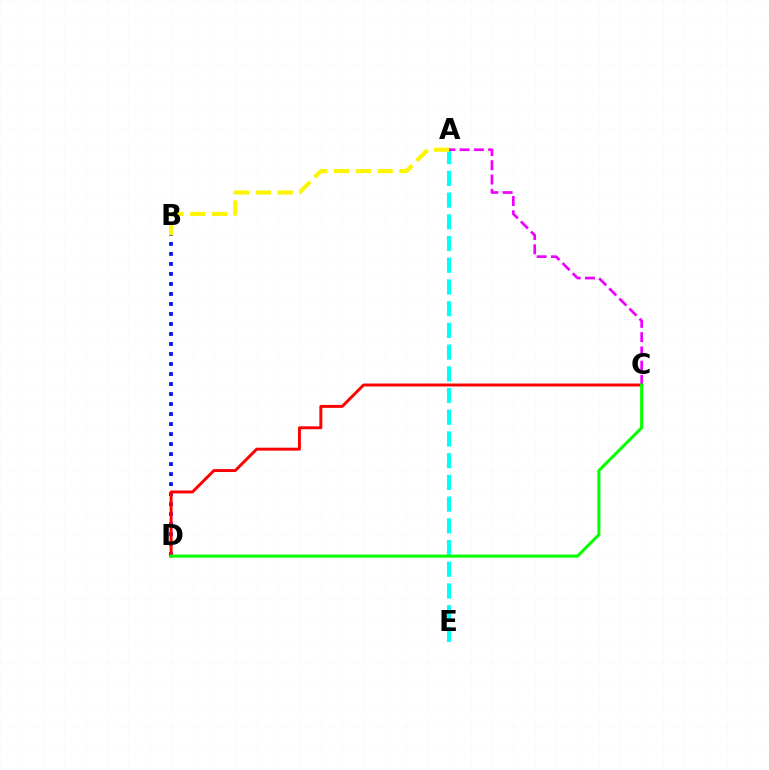{('B', 'D'): [{'color': '#0010ff', 'line_style': 'dotted', 'thickness': 2.72}], ('A', 'E'): [{'color': '#00fff6', 'line_style': 'dashed', 'thickness': 2.95}], ('C', 'D'): [{'color': '#ff0000', 'line_style': 'solid', 'thickness': 2.12}, {'color': '#08ff00', 'line_style': 'solid', 'thickness': 2.21}], ('A', 'B'): [{'color': '#fcf500', 'line_style': 'dashed', 'thickness': 2.96}], ('A', 'C'): [{'color': '#ee00ff', 'line_style': 'dashed', 'thickness': 1.94}]}